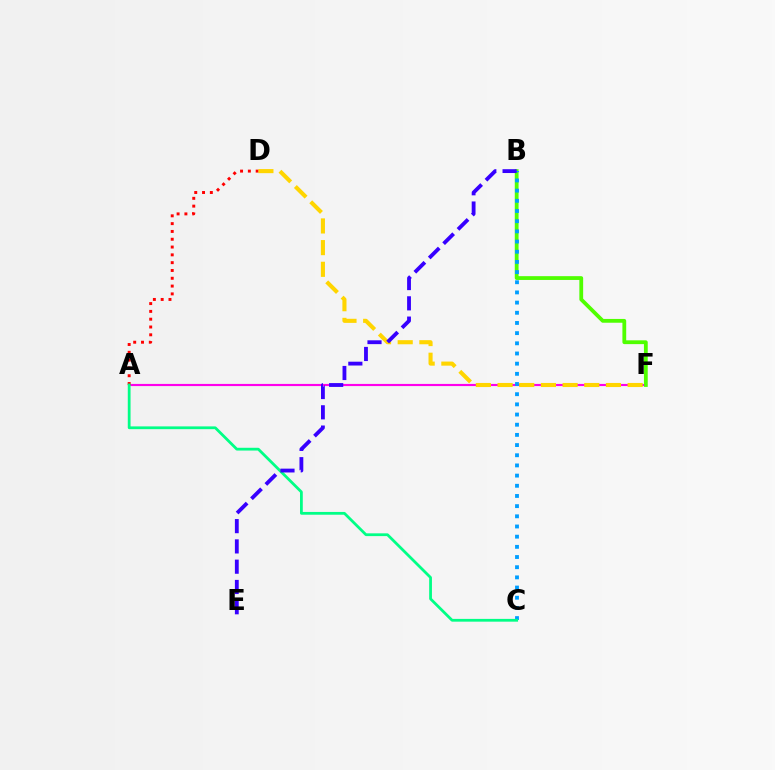{('A', 'F'): [{'color': '#ff00ed', 'line_style': 'solid', 'thickness': 1.55}], ('B', 'F'): [{'color': '#4fff00', 'line_style': 'solid', 'thickness': 2.73}], ('B', 'C'): [{'color': '#009eff', 'line_style': 'dotted', 'thickness': 2.77}], ('D', 'F'): [{'color': '#ffd500', 'line_style': 'dashed', 'thickness': 2.94}], ('A', 'D'): [{'color': '#ff0000', 'line_style': 'dotted', 'thickness': 2.12}], ('A', 'C'): [{'color': '#00ff86', 'line_style': 'solid', 'thickness': 2.0}], ('B', 'E'): [{'color': '#3700ff', 'line_style': 'dashed', 'thickness': 2.75}]}